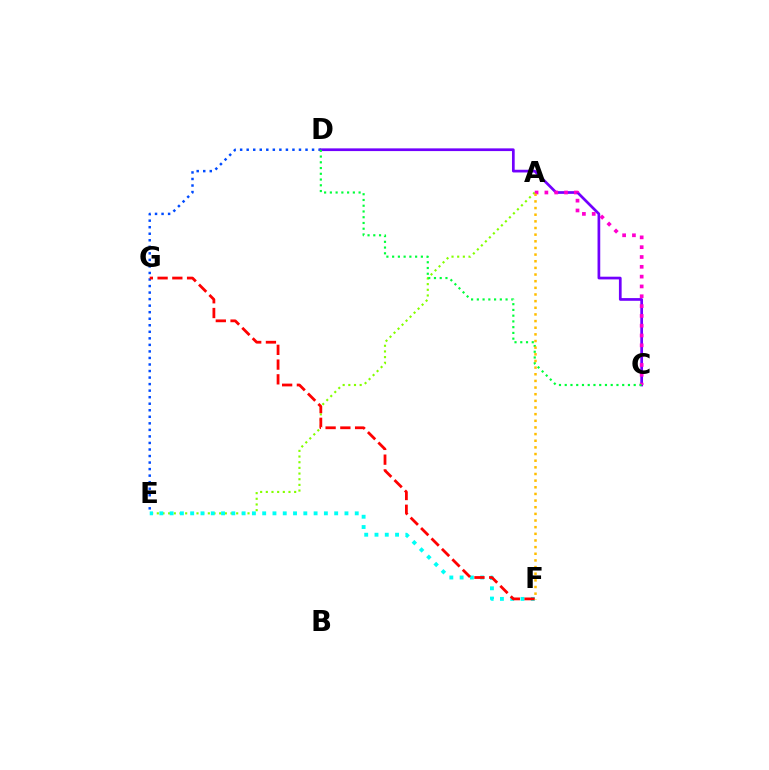{('D', 'E'): [{'color': '#004bff', 'line_style': 'dotted', 'thickness': 1.78}], ('A', 'E'): [{'color': '#84ff00', 'line_style': 'dotted', 'thickness': 1.54}], ('C', 'D'): [{'color': '#7200ff', 'line_style': 'solid', 'thickness': 1.95}, {'color': '#00ff39', 'line_style': 'dotted', 'thickness': 1.56}], ('E', 'F'): [{'color': '#00fff6', 'line_style': 'dotted', 'thickness': 2.79}], ('F', 'G'): [{'color': '#ff0000', 'line_style': 'dashed', 'thickness': 2.0}], ('A', 'C'): [{'color': '#ff00cf', 'line_style': 'dotted', 'thickness': 2.67}], ('A', 'F'): [{'color': '#ffbd00', 'line_style': 'dotted', 'thickness': 1.81}]}